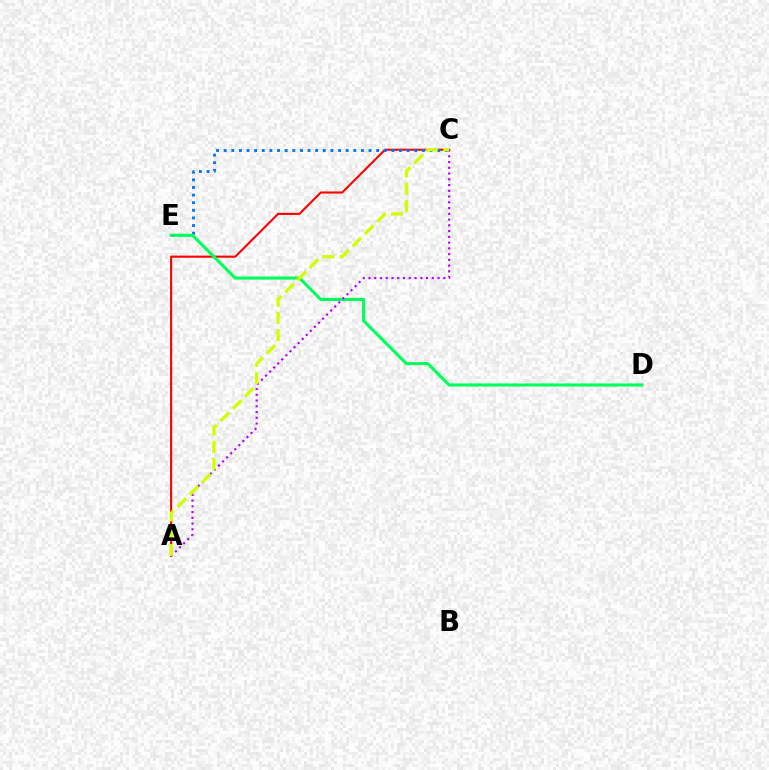{('A', 'C'): [{'color': '#ff0000', 'line_style': 'solid', 'thickness': 1.51}, {'color': '#b900ff', 'line_style': 'dotted', 'thickness': 1.56}, {'color': '#d1ff00', 'line_style': 'dashed', 'thickness': 2.35}], ('C', 'E'): [{'color': '#0074ff', 'line_style': 'dotted', 'thickness': 2.07}], ('D', 'E'): [{'color': '#00ff5c', 'line_style': 'solid', 'thickness': 2.23}]}